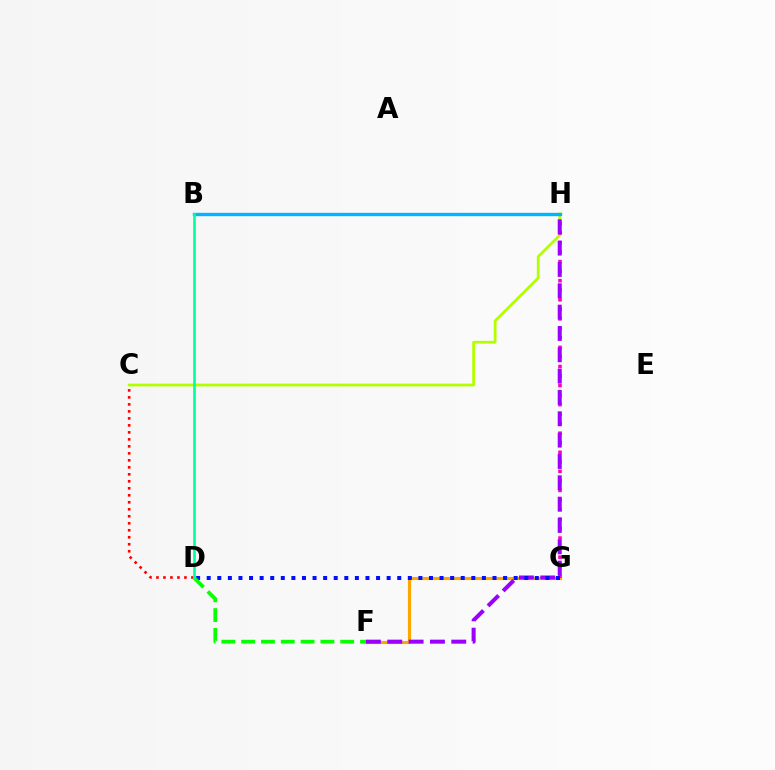{('F', 'G'): [{'color': '#ffa500', 'line_style': 'solid', 'thickness': 2.25}], ('C', 'H'): [{'color': '#b3ff00', 'line_style': 'solid', 'thickness': 2.0}], ('G', 'H'): [{'color': '#ff00bd', 'line_style': 'dotted', 'thickness': 2.59}], ('F', 'H'): [{'color': '#9b00ff', 'line_style': 'dashed', 'thickness': 2.9}], ('C', 'D'): [{'color': '#ff0000', 'line_style': 'dotted', 'thickness': 1.9}], ('D', 'G'): [{'color': '#0010ff', 'line_style': 'dotted', 'thickness': 2.88}], ('D', 'F'): [{'color': '#08ff00', 'line_style': 'dashed', 'thickness': 2.69}], ('B', 'H'): [{'color': '#00b5ff', 'line_style': 'solid', 'thickness': 2.42}], ('B', 'D'): [{'color': '#00ff9d', 'line_style': 'solid', 'thickness': 1.91}]}